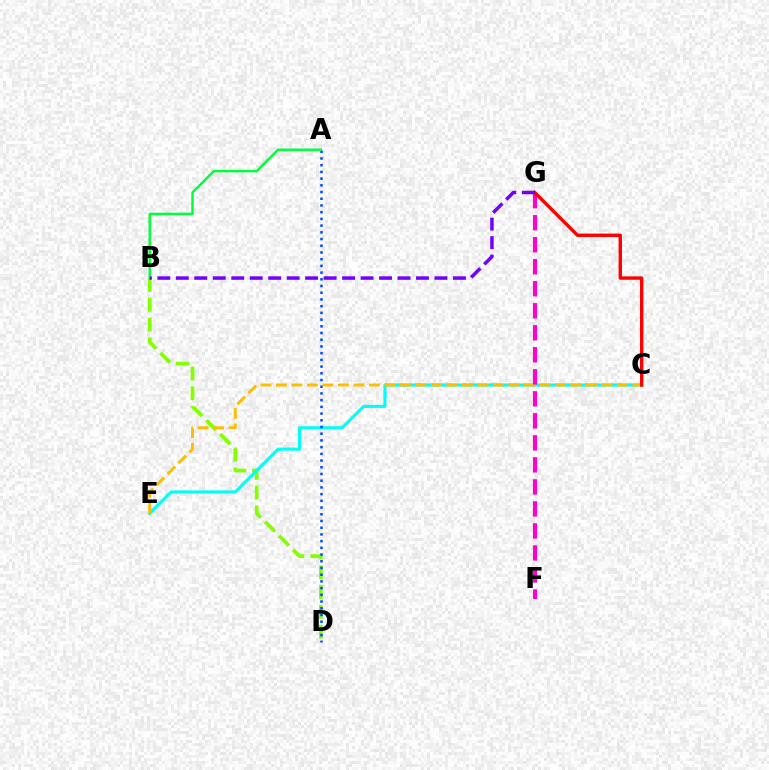{('B', 'D'): [{'color': '#84ff00', 'line_style': 'dashed', 'thickness': 2.69}], ('C', 'E'): [{'color': '#00fff6', 'line_style': 'solid', 'thickness': 2.22}, {'color': '#ffbd00', 'line_style': 'dashed', 'thickness': 2.11}], ('A', 'D'): [{'color': '#004bff', 'line_style': 'dotted', 'thickness': 1.82}], ('F', 'G'): [{'color': '#ff00cf', 'line_style': 'dashed', 'thickness': 2.99}], ('C', 'G'): [{'color': '#ff0000', 'line_style': 'solid', 'thickness': 2.43}], ('A', 'B'): [{'color': '#00ff39', 'line_style': 'solid', 'thickness': 1.76}], ('B', 'G'): [{'color': '#7200ff', 'line_style': 'dashed', 'thickness': 2.51}]}